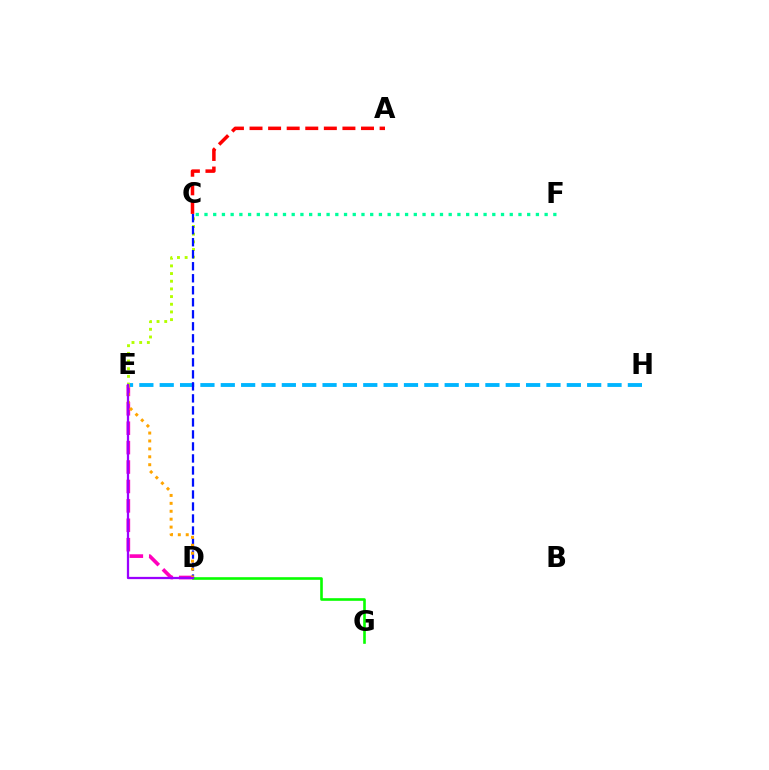{('D', 'E'): [{'color': '#ff00bd', 'line_style': 'dashed', 'thickness': 2.64}, {'color': '#ffa500', 'line_style': 'dotted', 'thickness': 2.15}, {'color': '#9b00ff', 'line_style': 'solid', 'thickness': 1.63}], ('C', 'F'): [{'color': '#00ff9d', 'line_style': 'dotted', 'thickness': 2.37}], ('D', 'G'): [{'color': '#08ff00', 'line_style': 'solid', 'thickness': 1.89}], ('E', 'H'): [{'color': '#00b5ff', 'line_style': 'dashed', 'thickness': 2.77}], ('C', 'E'): [{'color': '#b3ff00', 'line_style': 'dotted', 'thickness': 2.09}], ('A', 'C'): [{'color': '#ff0000', 'line_style': 'dashed', 'thickness': 2.52}], ('C', 'D'): [{'color': '#0010ff', 'line_style': 'dashed', 'thickness': 1.63}]}